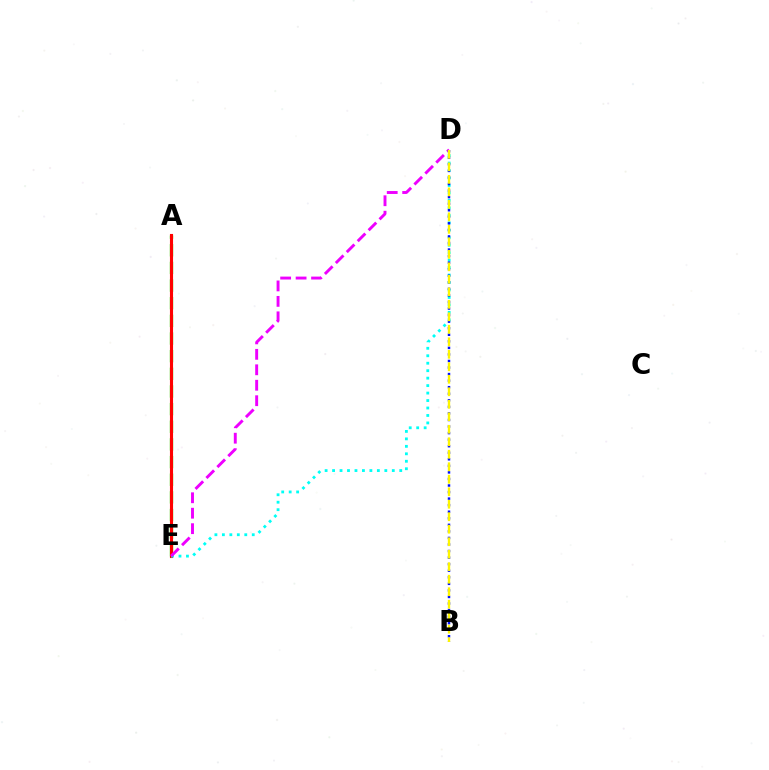{('A', 'E'): [{'color': '#08ff00', 'line_style': 'dashed', 'thickness': 2.4}, {'color': '#ff0000', 'line_style': 'solid', 'thickness': 2.23}], ('D', 'E'): [{'color': '#00fff6', 'line_style': 'dotted', 'thickness': 2.03}, {'color': '#ee00ff', 'line_style': 'dashed', 'thickness': 2.1}], ('B', 'D'): [{'color': '#0010ff', 'line_style': 'dotted', 'thickness': 1.78}, {'color': '#fcf500', 'line_style': 'dashed', 'thickness': 1.7}]}